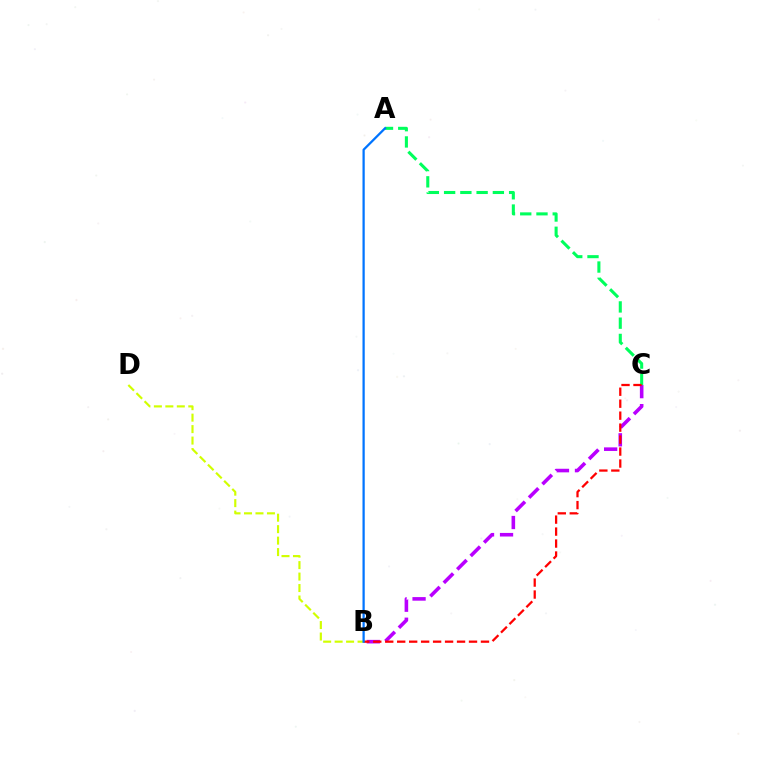{('B', 'C'): [{'color': '#b900ff', 'line_style': 'dashed', 'thickness': 2.58}, {'color': '#ff0000', 'line_style': 'dashed', 'thickness': 1.63}], ('B', 'D'): [{'color': '#d1ff00', 'line_style': 'dashed', 'thickness': 1.56}], ('A', 'C'): [{'color': '#00ff5c', 'line_style': 'dashed', 'thickness': 2.21}], ('A', 'B'): [{'color': '#0074ff', 'line_style': 'solid', 'thickness': 1.62}]}